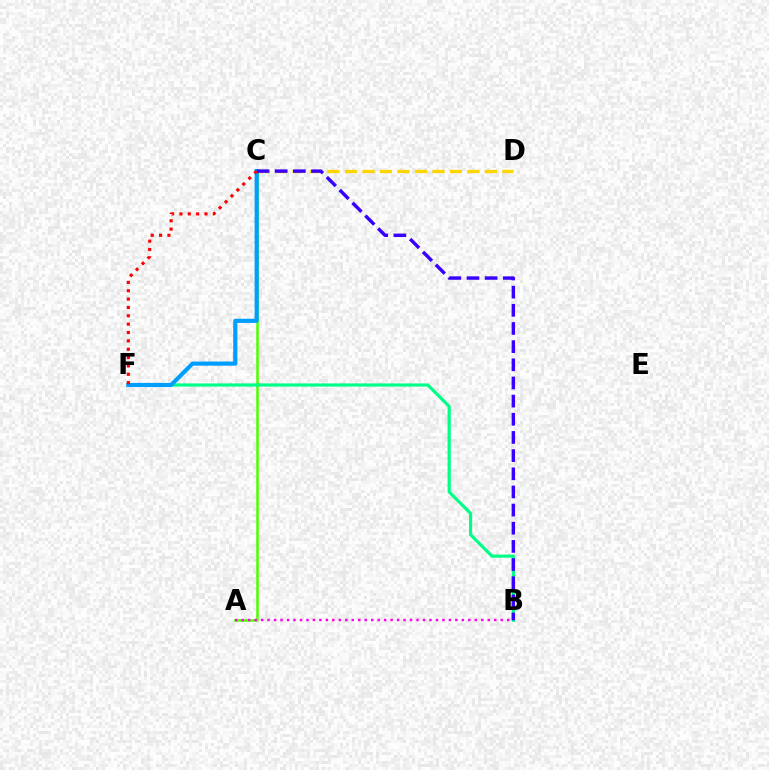{('C', 'D'): [{'color': '#ffd500', 'line_style': 'dashed', 'thickness': 2.38}], ('A', 'C'): [{'color': '#4fff00', 'line_style': 'solid', 'thickness': 1.81}], ('B', 'F'): [{'color': '#00ff86', 'line_style': 'solid', 'thickness': 2.28}], ('C', 'F'): [{'color': '#009eff', 'line_style': 'solid', 'thickness': 2.99}, {'color': '#ff0000', 'line_style': 'dotted', 'thickness': 2.27}], ('B', 'C'): [{'color': '#3700ff', 'line_style': 'dashed', 'thickness': 2.47}], ('A', 'B'): [{'color': '#ff00ed', 'line_style': 'dotted', 'thickness': 1.76}]}